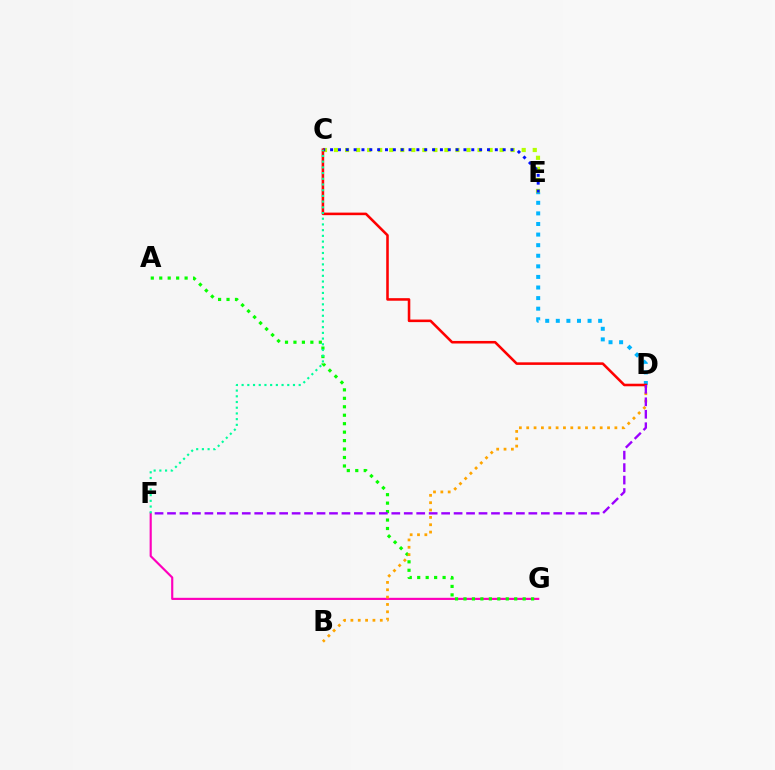{('C', 'E'): [{'color': '#b3ff00', 'line_style': 'dotted', 'thickness': 3.0}, {'color': '#0010ff', 'line_style': 'dotted', 'thickness': 2.13}], ('F', 'G'): [{'color': '#ff00bd', 'line_style': 'solid', 'thickness': 1.55}], ('D', 'E'): [{'color': '#00b5ff', 'line_style': 'dotted', 'thickness': 2.88}], ('A', 'G'): [{'color': '#08ff00', 'line_style': 'dotted', 'thickness': 2.3}], ('B', 'D'): [{'color': '#ffa500', 'line_style': 'dotted', 'thickness': 2.0}], ('C', 'D'): [{'color': '#ff0000', 'line_style': 'solid', 'thickness': 1.84}], ('D', 'F'): [{'color': '#9b00ff', 'line_style': 'dashed', 'thickness': 1.69}], ('C', 'F'): [{'color': '#00ff9d', 'line_style': 'dotted', 'thickness': 1.55}]}